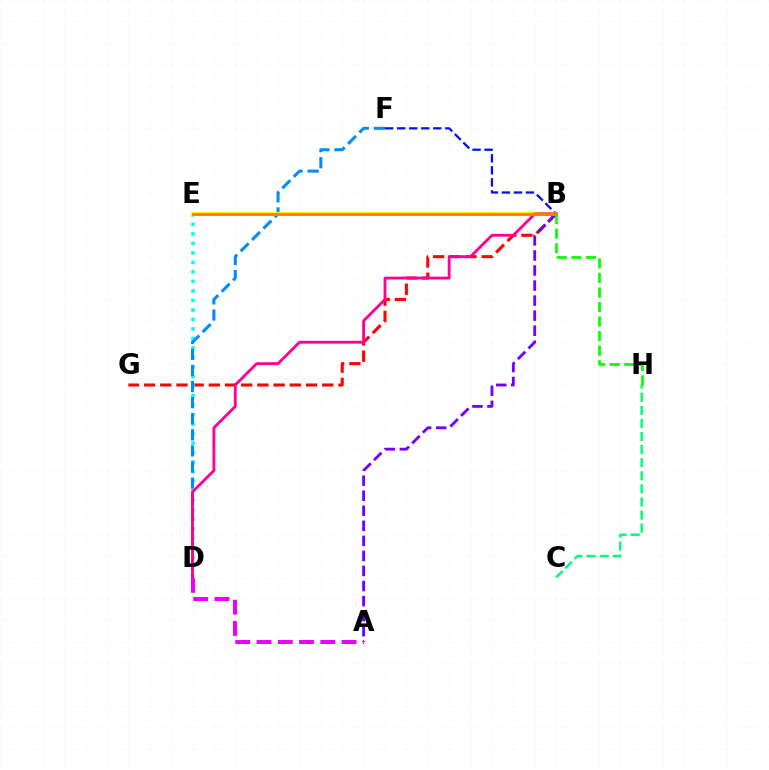{('B', 'G'): [{'color': '#ff0000', 'line_style': 'dashed', 'thickness': 2.2}], ('A', 'B'): [{'color': '#7200ff', 'line_style': 'dashed', 'thickness': 2.04}], ('B', 'E'): [{'color': '#84ff00', 'line_style': 'dashed', 'thickness': 2.64}, {'color': '#fcf500', 'line_style': 'solid', 'thickness': 2.85}, {'color': '#ff7c00', 'line_style': 'solid', 'thickness': 2.04}], ('D', 'E'): [{'color': '#00fff6', 'line_style': 'dotted', 'thickness': 2.58}], ('A', 'D'): [{'color': '#ee00ff', 'line_style': 'dashed', 'thickness': 2.89}], ('D', 'F'): [{'color': '#008cff', 'line_style': 'dashed', 'thickness': 2.19}], ('B', 'F'): [{'color': '#0010ff', 'line_style': 'dashed', 'thickness': 1.63}], ('C', 'H'): [{'color': '#00ff74', 'line_style': 'dashed', 'thickness': 1.78}], ('B', 'D'): [{'color': '#ff0094', 'line_style': 'solid', 'thickness': 2.03}], ('B', 'H'): [{'color': '#08ff00', 'line_style': 'dashed', 'thickness': 1.98}]}